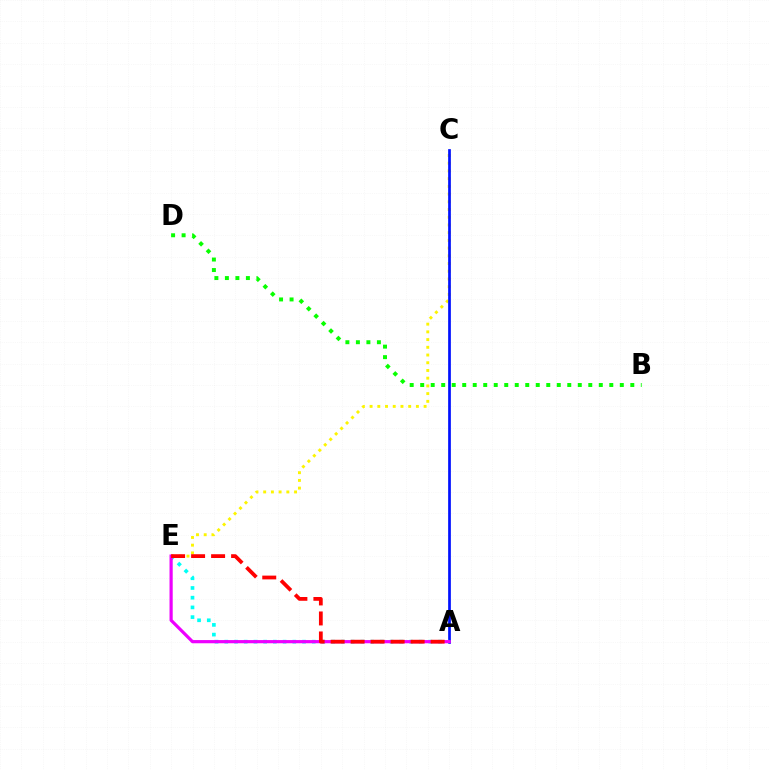{('C', 'E'): [{'color': '#fcf500', 'line_style': 'dotted', 'thickness': 2.1}], ('B', 'D'): [{'color': '#08ff00', 'line_style': 'dotted', 'thickness': 2.85}], ('A', 'C'): [{'color': '#0010ff', 'line_style': 'solid', 'thickness': 1.95}], ('A', 'E'): [{'color': '#00fff6', 'line_style': 'dotted', 'thickness': 2.64}, {'color': '#ee00ff', 'line_style': 'solid', 'thickness': 2.3}, {'color': '#ff0000', 'line_style': 'dashed', 'thickness': 2.72}]}